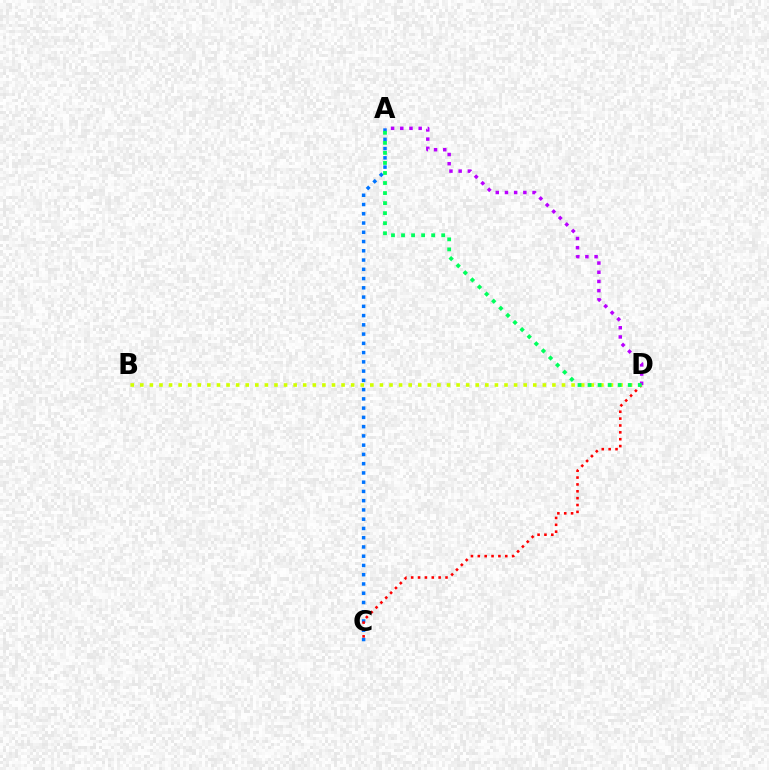{('A', 'C'): [{'color': '#0074ff', 'line_style': 'dotted', 'thickness': 2.51}], ('C', 'D'): [{'color': '#ff0000', 'line_style': 'dotted', 'thickness': 1.86}], ('B', 'D'): [{'color': '#d1ff00', 'line_style': 'dotted', 'thickness': 2.6}], ('A', 'D'): [{'color': '#b900ff', 'line_style': 'dotted', 'thickness': 2.5}, {'color': '#00ff5c', 'line_style': 'dotted', 'thickness': 2.73}]}